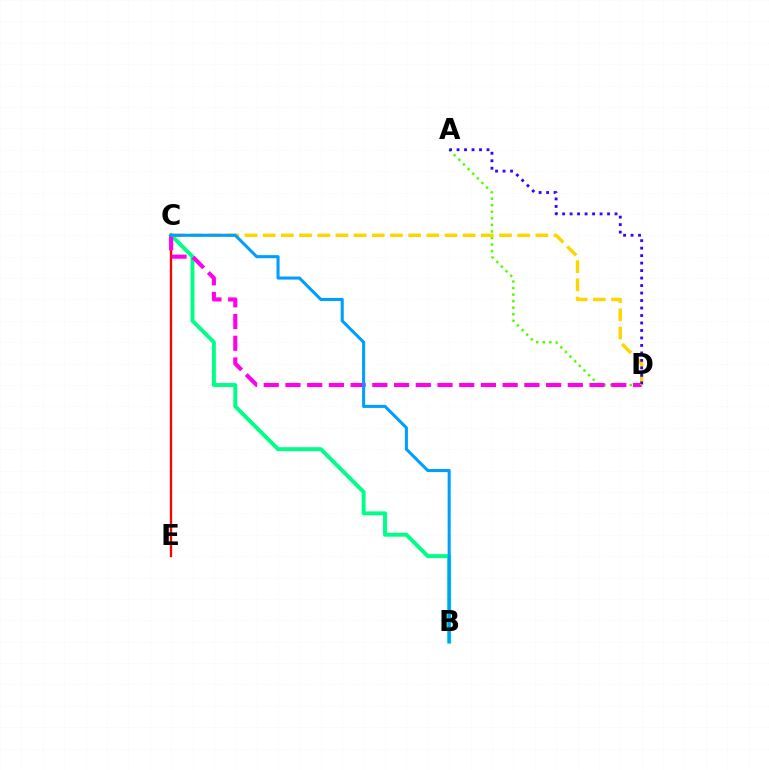{('B', 'C'): [{'color': '#00ff86', 'line_style': 'solid', 'thickness': 2.83}, {'color': '#009eff', 'line_style': 'solid', 'thickness': 2.21}], ('C', 'E'): [{'color': '#ff0000', 'line_style': 'solid', 'thickness': 1.66}], ('A', 'D'): [{'color': '#4fff00', 'line_style': 'dotted', 'thickness': 1.78}, {'color': '#3700ff', 'line_style': 'dotted', 'thickness': 2.03}], ('C', 'D'): [{'color': '#ff00ed', 'line_style': 'dashed', 'thickness': 2.95}, {'color': '#ffd500', 'line_style': 'dashed', 'thickness': 2.47}]}